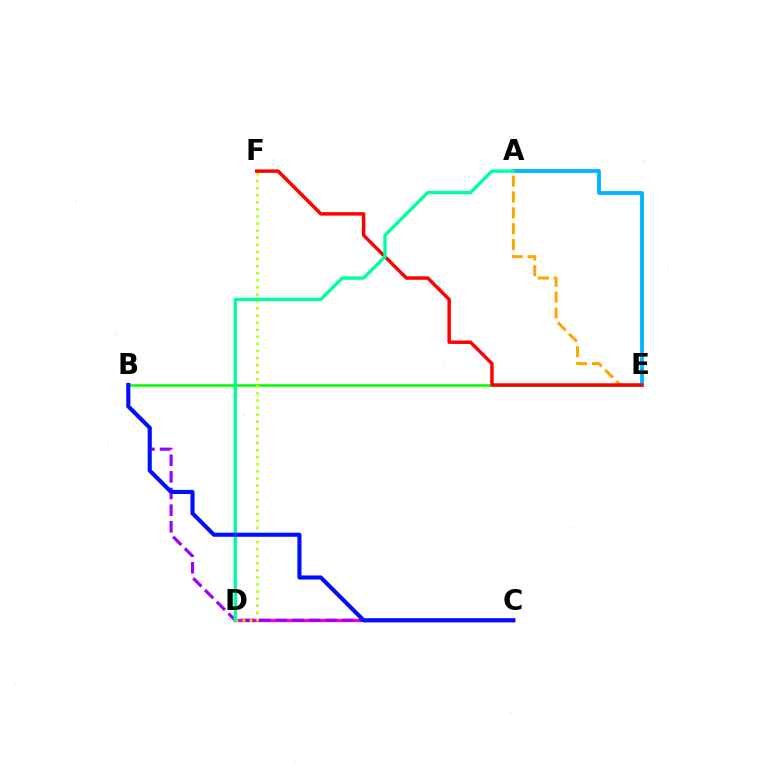{('C', 'D'): [{'color': '#ff00bd', 'line_style': 'solid', 'thickness': 2.41}], ('B', 'C'): [{'color': '#9b00ff', 'line_style': 'dashed', 'thickness': 2.26}, {'color': '#0010ff', 'line_style': 'solid', 'thickness': 2.96}], ('B', 'E'): [{'color': '#08ff00', 'line_style': 'solid', 'thickness': 1.87}], ('D', 'F'): [{'color': '#b3ff00', 'line_style': 'dotted', 'thickness': 1.92}], ('A', 'E'): [{'color': '#ffa500', 'line_style': 'dashed', 'thickness': 2.16}, {'color': '#00b5ff', 'line_style': 'solid', 'thickness': 2.75}], ('E', 'F'): [{'color': '#ff0000', 'line_style': 'solid', 'thickness': 2.48}], ('A', 'D'): [{'color': '#00ff9d', 'line_style': 'solid', 'thickness': 2.43}]}